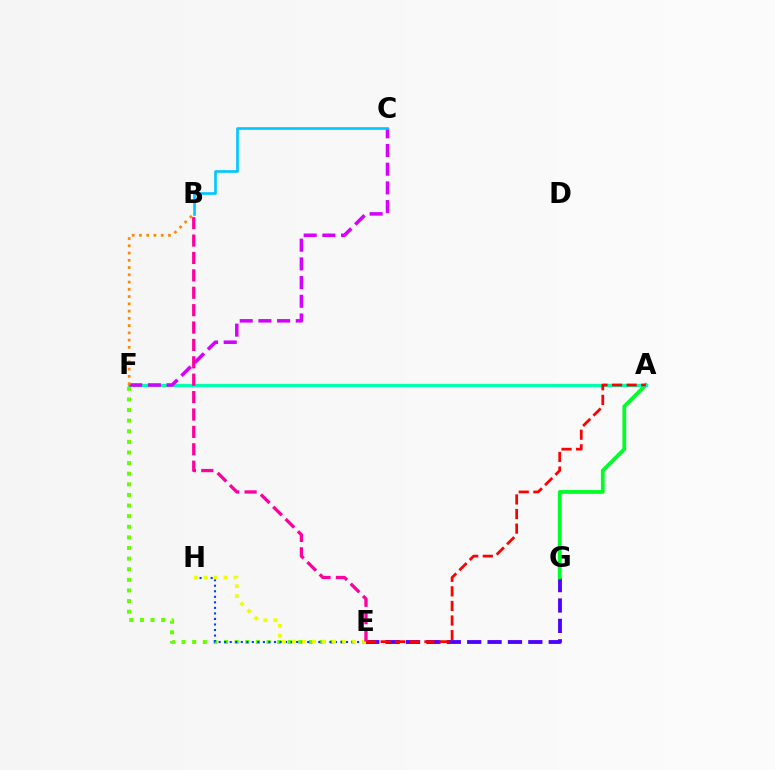{('E', 'G'): [{'color': '#4f00ff', 'line_style': 'dashed', 'thickness': 2.77}], ('A', 'G'): [{'color': '#00ff27', 'line_style': 'solid', 'thickness': 2.72}], ('A', 'F'): [{'color': '#00ffaf', 'line_style': 'solid', 'thickness': 2.4}], ('C', 'F'): [{'color': '#d600ff', 'line_style': 'dashed', 'thickness': 2.54}], ('E', 'F'): [{'color': '#66ff00', 'line_style': 'dotted', 'thickness': 2.88}], ('B', 'C'): [{'color': '#00c7ff', 'line_style': 'solid', 'thickness': 1.92}], ('E', 'H'): [{'color': '#003fff', 'line_style': 'dotted', 'thickness': 1.5}, {'color': '#eeff00', 'line_style': 'dotted', 'thickness': 2.72}], ('A', 'E'): [{'color': '#ff0000', 'line_style': 'dashed', 'thickness': 1.98}], ('B', 'E'): [{'color': '#ff00a0', 'line_style': 'dashed', 'thickness': 2.36}], ('B', 'F'): [{'color': '#ff8800', 'line_style': 'dotted', 'thickness': 1.97}]}